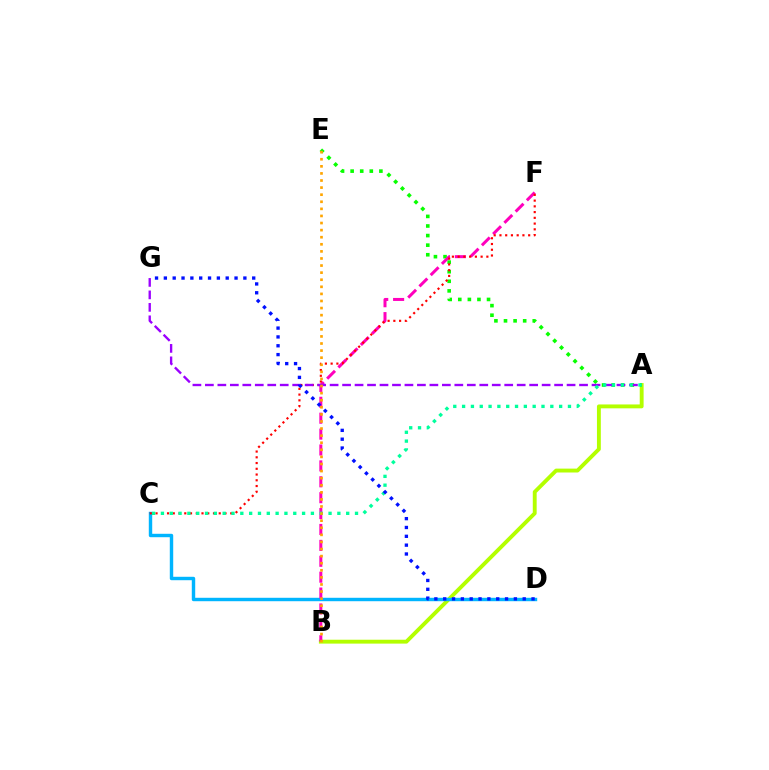{('A', 'B'): [{'color': '#b3ff00', 'line_style': 'solid', 'thickness': 2.79}], ('C', 'D'): [{'color': '#00b5ff', 'line_style': 'solid', 'thickness': 2.46}], ('A', 'E'): [{'color': '#08ff00', 'line_style': 'dotted', 'thickness': 2.6}], ('B', 'F'): [{'color': '#ff00bd', 'line_style': 'dashed', 'thickness': 2.16}], ('C', 'F'): [{'color': '#ff0000', 'line_style': 'dotted', 'thickness': 1.56}], ('A', 'G'): [{'color': '#9b00ff', 'line_style': 'dashed', 'thickness': 1.69}], ('A', 'C'): [{'color': '#00ff9d', 'line_style': 'dotted', 'thickness': 2.4}], ('B', 'E'): [{'color': '#ffa500', 'line_style': 'dotted', 'thickness': 1.93}], ('D', 'G'): [{'color': '#0010ff', 'line_style': 'dotted', 'thickness': 2.4}]}